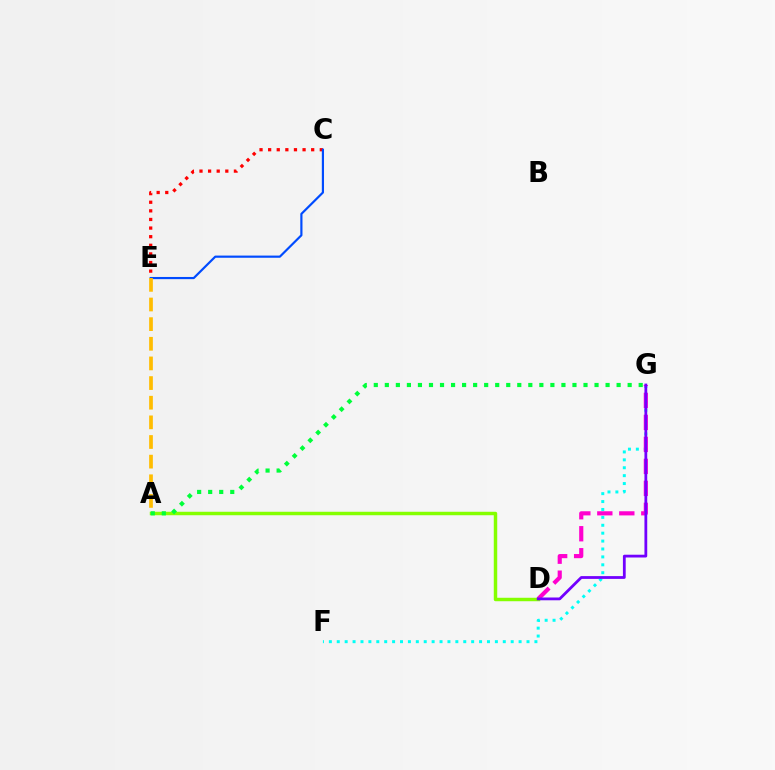{('F', 'G'): [{'color': '#00fff6', 'line_style': 'dotted', 'thickness': 2.15}], ('C', 'E'): [{'color': '#ff0000', 'line_style': 'dotted', 'thickness': 2.34}, {'color': '#004bff', 'line_style': 'solid', 'thickness': 1.57}], ('D', 'G'): [{'color': '#ff00cf', 'line_style': 'dashed', 'thickness': 2.99}, {'color': '#7200ff', 'line_style': 'solid', 'thickness': 2.0}], ('A', 'D'): [{'color': '#84ff00', 'line_style': 'solid', 'thickness': 2.49}], ('A', 'G'): [{'color': '#00ff39', 'line_style': 'dotted', 'thickness': 3.0}], ('A', 'E'): [{'color': '#ffbd00', 'line_style': 'dashed', 'thickness': 2.67}]}